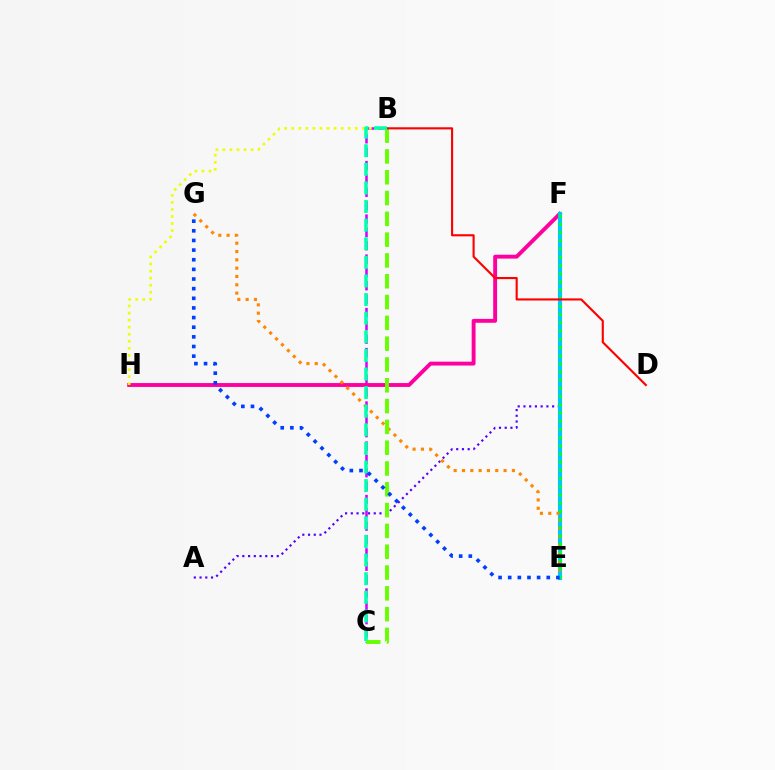{('B', 'C'): [{'color': '#d600ff', 'line_style': 'dashed', 'thickness': 1.81}, {'color': '#66ff00', 'line_style': 'dashed', 'thickness': 2.83}, {'color': '#00ffaf', 'line_style': 'dashed', 'thickness': 2.53}], ('F', 'H'): [{'color': '#ff00a0', 'line_style': 'solid', 'thickness': 2.8}], ('A', 'F'): [{'color': '#4f00ff', 'line_style': 'dotted', 'thickness': 1.56}], ('E', 'F'): [{'color': '#00c7ff', 'line_style': 'solid', 'thickness': 2.95}, {'color': '#00ff27', 'line_style': 'dotted', 'thickness': 2.23}], ('B', 'H'): [{'color': '#eeff00', 'line_style': 'dotted', 'thickness': 1.92}], ('E', 'G'): [{'color': '#ff8800', 'line_style': 'dotted', 'thickness': 2.26}, {'color': '#003fff', 'line_style': 'dotted', 'thickness': 2.62}], ('B', 'D'): [{'color': '#ff0000', 'line_style': 'solid', 'thickness': 1.53}]}